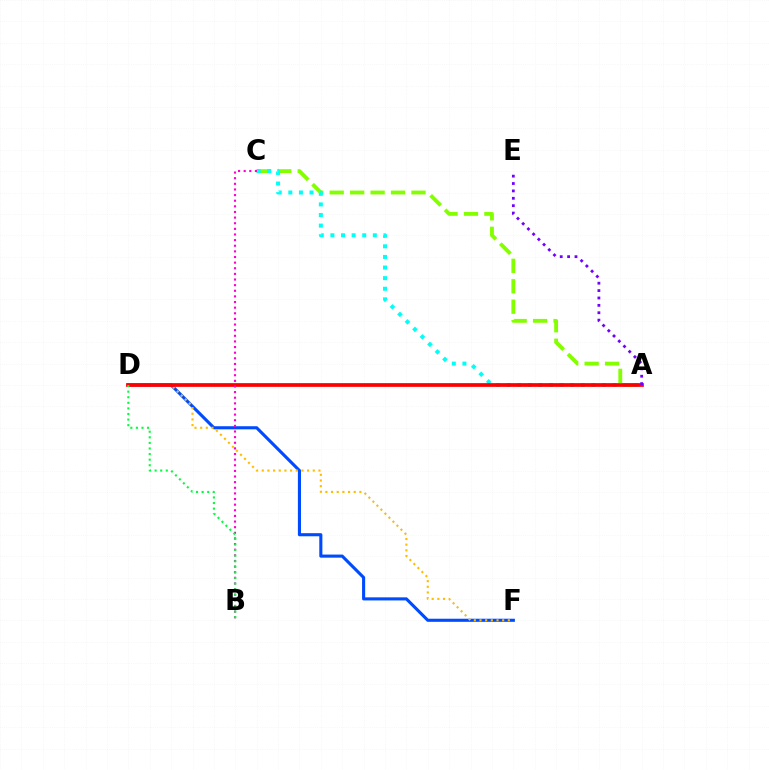{('D', 'F'): [{'color': '#004bff', 'line_style': 'solid', 'thickness': 2.23}, {'color': '#ffbd00', 'line_style': 'dotted', 'thickness': 1.54}], ('A', 'C'): [{'color': '#84ff00', 'line_style': 'dashed', 'thickness': 2.78}, {'color': '#00fff6', 'line_style': 'dotted', 'thickness': 2.88}], ('A', 'D'): [{'color': '#ff0000', 'line_style': 'solid', 'thickness': 2.69}], ('B', 'C'): [{'color': '#ff00cf', 'line_style': 'dotted', 'thickness': 1.53}], ('B', 'D'): [{'color': '#00ff39', 'line_style': 'dotted', 'thickness': 1.52}], ('A', 'E'): [{'color': '#7200ff', 'line_style': 'dotted', 'thickness': 2.01}]}